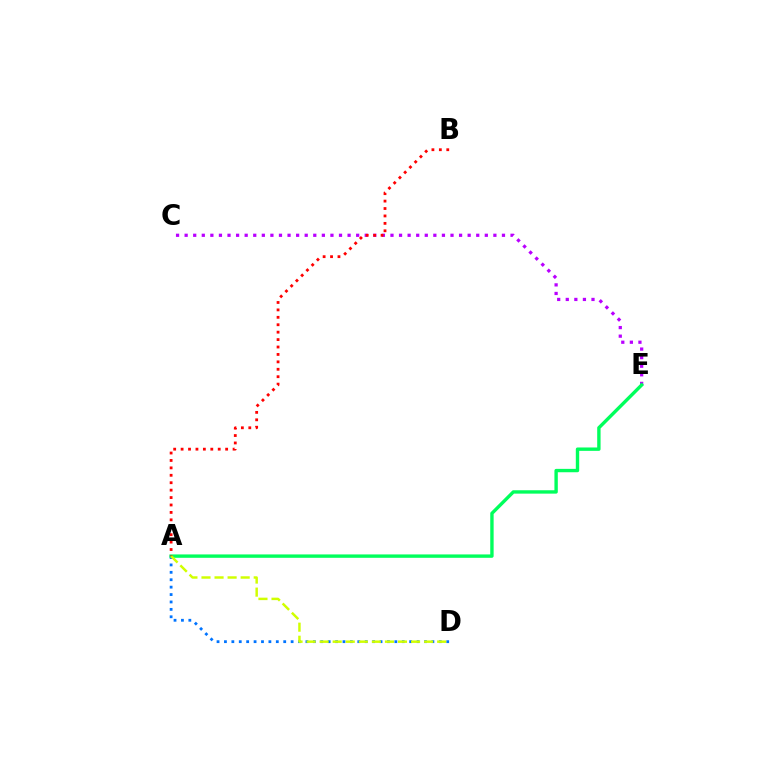{('A', 'D'): [{'color': '#0074ff', 'line_style': 'dotted', 'thickness': 2.01}, {'color': '#d1ff00', 'line_style': 'dashed', 'thickness': 1.77}], ('C', 'E'): [{'color': '#b900ff', 'line_style': 'dotted', 'thickness': 2.33}], ('A', 'E'): [{'color': '#00ff5c', 'line_style': 'solid', 'thickness': 2.43}], ('A', 'B'): [{'color': '#ff0000', 'line_style': 'dotted', 'thickness': 2.02}]}